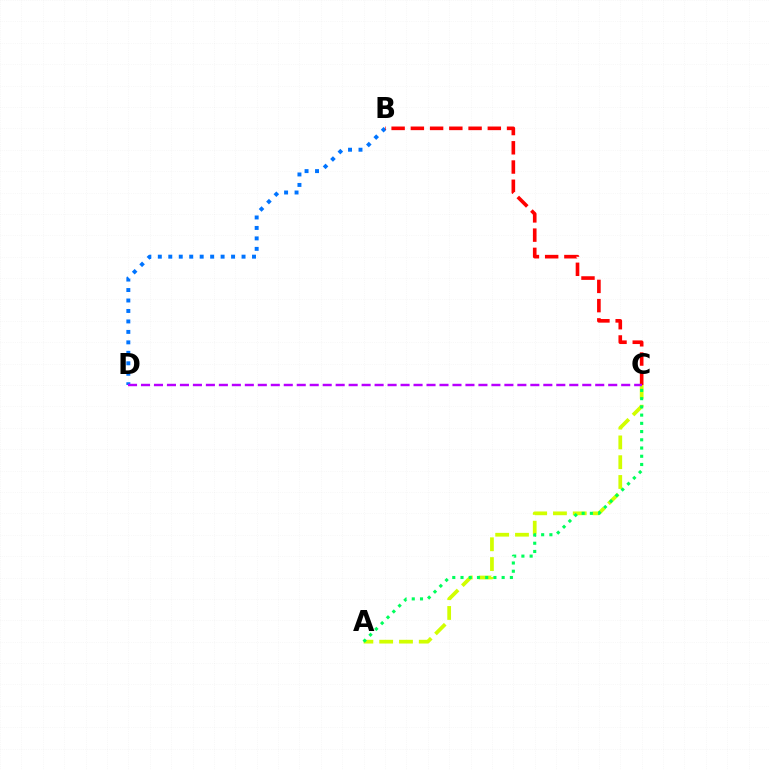{('A', 'C'): [{'color': '#d1ff00', 'line_style': 'dashed', 'thickness': 2.69}, {'color': '#00ff5c', 'line_style': 'dotted', 'thickness': 2.24}], ('B', 'D'): [{'color': '#0074ff', 'line_style': 'dotted', 'thickness': 2.84}], ('B', 'C'): [{'color': '#ff0000', 'line_style': 'dashed', 'thickness': 2.61}], ('C', 'D'): [{'color': '#b900ff', 'line_style': 'dashed', 'thickness': 1.76}]}